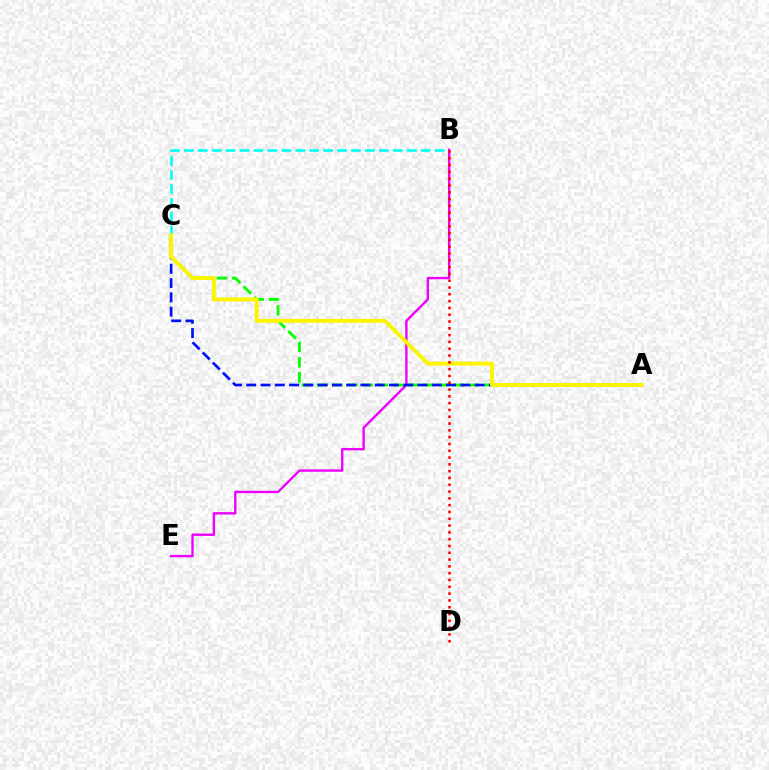{('A', 'C'): [{'color': '#08ff00', 'line_style': 'dashed', 'thickness': 2.06}, {'color': '#0010ff', 'line_style': 'dashed', 'thickness': 1.94}, {'color': '#fcf500', 'line_style': 'solid', 'thickness': 2.84}], ('B', 'C'): [{'color': '#00fff6', 'line_style': 'dashed', 'thickness': 1.89}], ('B', 'E'): [{'color': '#ee00ff', 'line_style': 'solid', 'thickness': 1.7}], ('B', 'D'): [{'color': '#ff0000', 'line_style': 'dotted', 'thickness': 1.85}]}